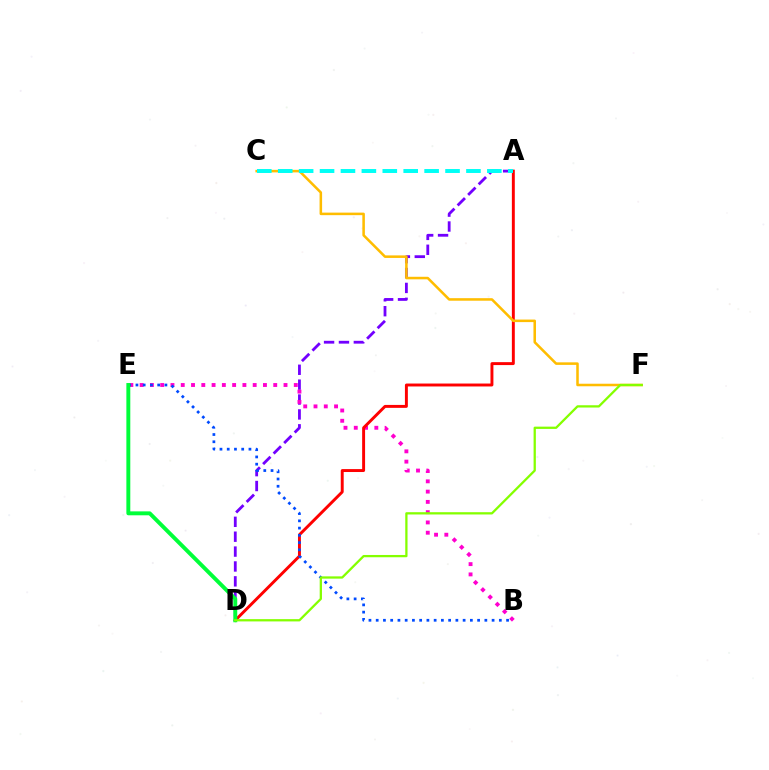{('A', 'D'): [{'color': '#7200ff', 'line_style': 'dashed', 'thickness': 2.02}, {'color': '#ff0000', 'line_style': 'solid', 'thickness': 2.11}], ('B', 'E'): [{'color': '#ff00cf', 'line_style': 'dotted', 'thickness': 2.79}, {'color': '#004bff', 'line_style': 'dotted', 'thickness': 1.97}], ('C', 'F'): [{'color': '#ffbd00', 'line_style': 'solid', 'thickness': 1.83}], ('A', 'C'): [{'color': '#00fff6', 'line_style': 'dashed', 'thickness': 2.84}], ('D', 'E'): [{'color': '#00ff39', 'line_style': 'solid', 'thickness': 2.83}], ('D', 'F'): [{'color': '#84ff00', 'line_style': 'solid', 'thickness': 1.64}]}